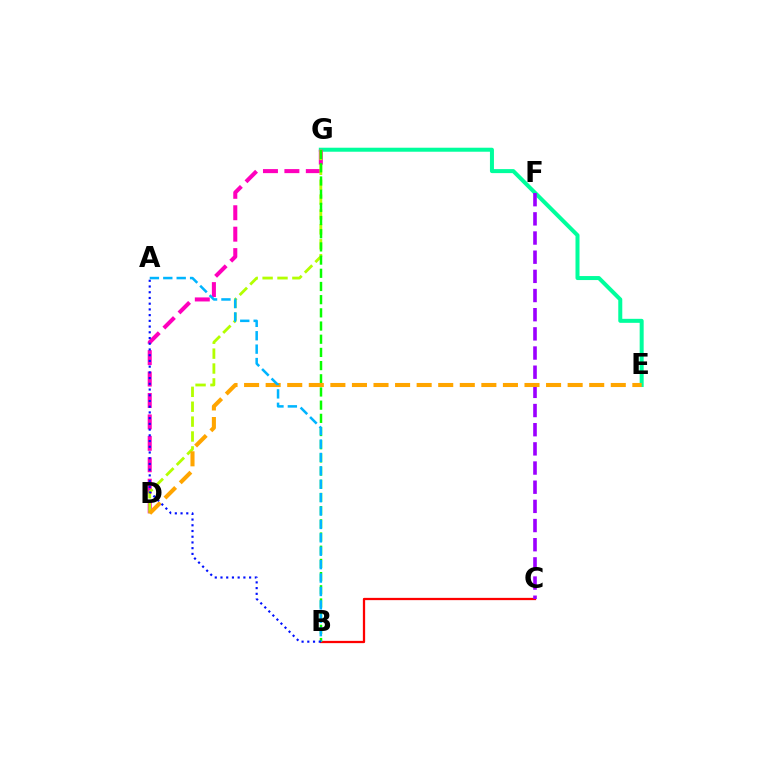{('E', 'G'): [{'color': '#00ff9d', 'line_style': 'solid', 'thickness': 2.89}], ('D', 'G'): [{'color': '#ff00bd', 'line_style': 'dashed', 'thickness': 2.91}, {'color': '#b3ff00', 'line_style': 'dashed', 'thickness': 2.02}], ('B', 'C'): [{'color': '#ff0000', 'line_style': 'solid', 'thickness': 1.63}], ('C', 'F'): [{'color': '#9b00ff', 'line_style': 'dashed', 'thickness': 2.6}], ('B', 'G'): [{'color': '#08ff00', 'line_style': 'dashed', 'thickness': 1.79}], ('D', 'E'): [{'color': '#ffa500', 'line_style': 'dashed', 'thickness': 2.93}], ('A', 'B'): [{'color': '#00b5ff', 'line_style': 'dashed', 'thickness': 1.82}, {'color': '#0010ff', 'line_style': 'dotted', 'thickness': 1.56}]}